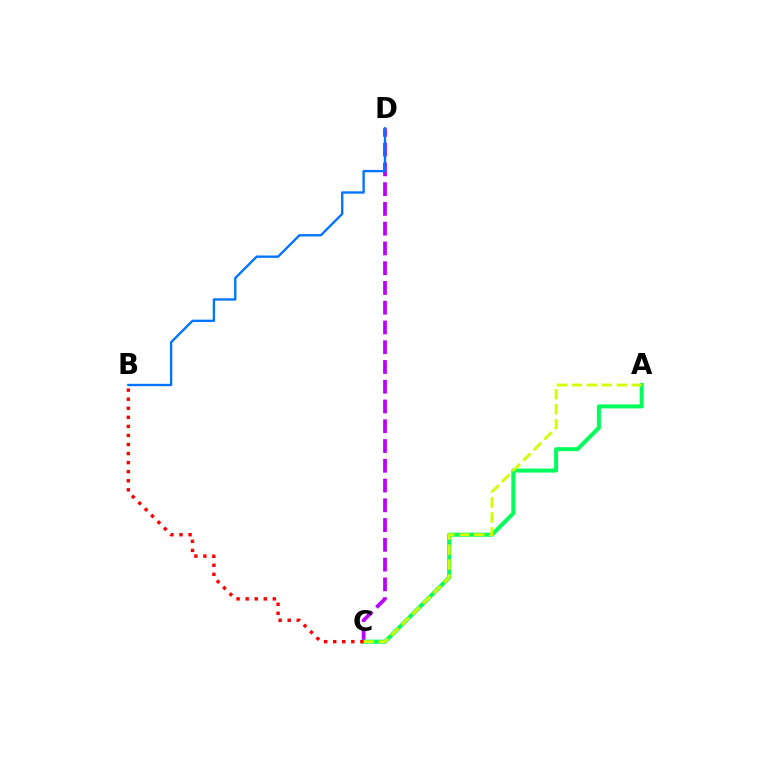{('C', 'D'): [{'color': '#b900ff', 'line_style': 'dashed', 'thickness': 2.68}], ('A', 'C'): [{'color': '#00ff5c', 'line_style': 'solid', 'thickness': 2.89}, {'color': '#d1ff00', 'line_style': 'dashed', 'thickness': 2.03}], ('B', 'D'): [{'color': '#0074ff', 'line_style': 'solid', 'thickness': 1.69}], ('B', 'C'): [{'color': '#ff0000', 'line_style': 'dotted', 'thickness': 2.46}]}